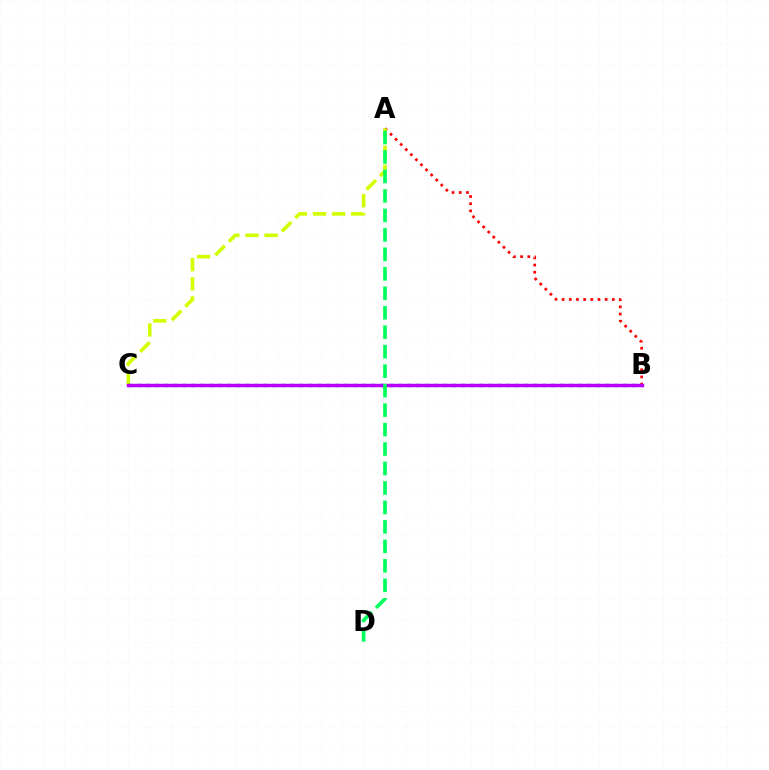{('A', 'B'): [{'color': '#ff0000', 'line_style': 'dotted', 'thickness': 1.95}], ('A', 'C'): [{'color': '#d1ff00', 'line_style': 'dashed', 'thickness': 2.59}], ('B', 'C'): [{'color': '#0074ff', 'line_style': 'dotted', 'thickness': 2.44}, {'color': '#b900ff', 'line_style': 'solid', 'thickness': 2.46}], ('A', 'D'): [{'color': '#00ff5c', 'line_style': 'dashed', 'thickness': 2.64}]}